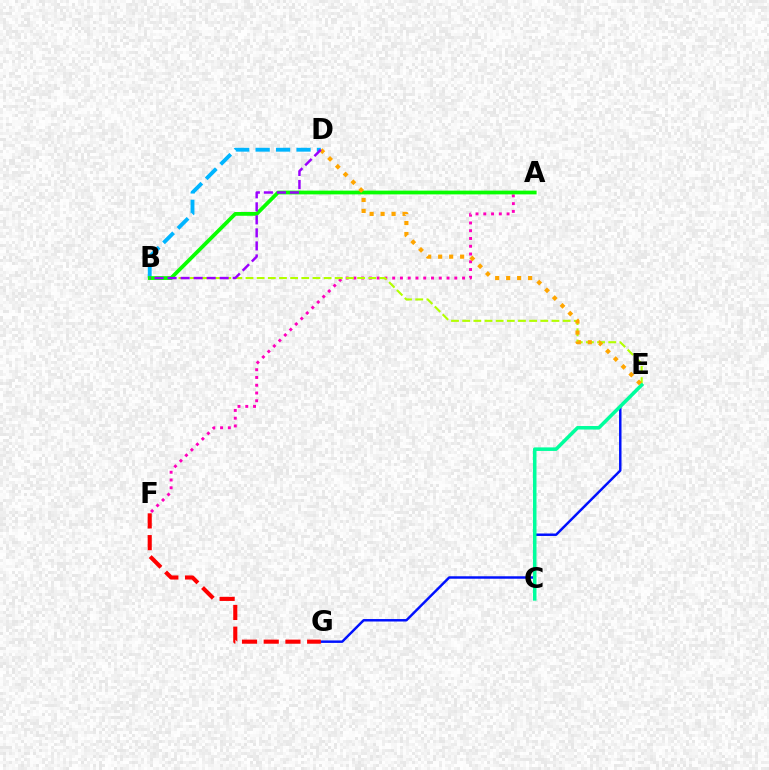{('E', 'G'): [{'color': '#0010ff', 'line_style': 'solid', 'thickness': 1.77}], ('A', 'F'): [{'color': '#ff00bd', 'line_style': 'dotted', 'thickness': 2.11}], ('B', 'D'): [{'color': '#00b5ff', 'line_style': 'dashed', 'thickness': 2.78}, {'color': '#9b00ff', 'line_style': 'dashed', 'thickness': 1.77}], ('F', 'G'): [{'color': '#ff0000', 'line_style': 'dashed', 'thickness': 2.95}], ('B', 'E'): [{'color': '#b3ff00', 'line_style': 'dashed', 'thickness': 1.52}], ('A', 'B'): [{'color': '#08ff00', 'line_style': 'solid', 'thickness': 2.71}], ('C', 'E'): [{'color': '#00ff9d', 'line_style': 'solid', 'thickness': 2.55}], ('D', 'E'): [{'color': '#ffa500', 'line_style': 'dotted', 'thickness': 2.98}]}